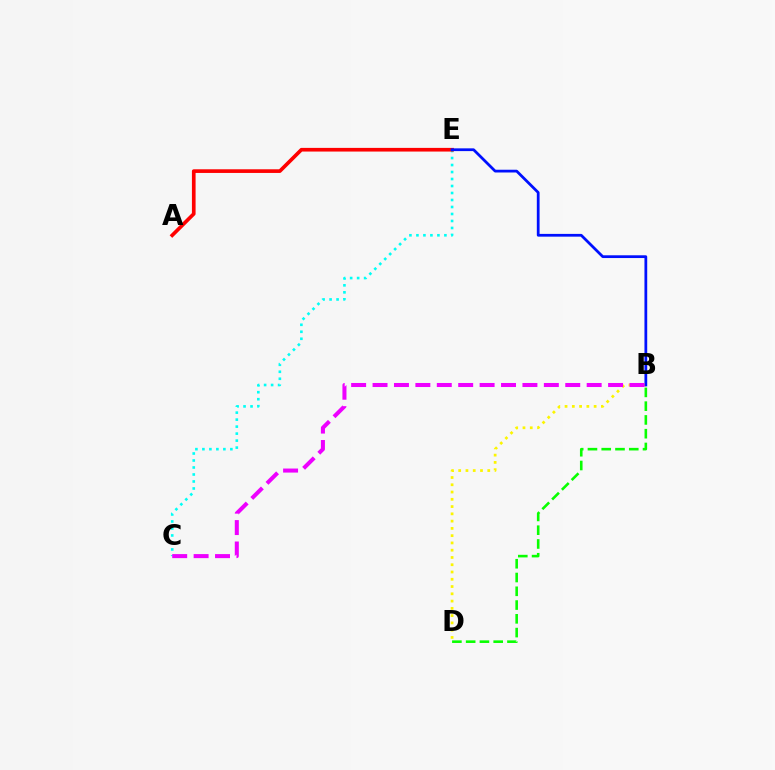{('C', 'E'): [{'color': '#00fff6', 'line_style': 'dotted', 'thickness': 1.9}], ('A', 'E'): [{'color': '#ff0000', 'line_style': 'solid', 'thickness': 2.64}], ('B', 'D'): [{'color': '#fcf500', 'line_style': 'dotted', 'thickness': 1.98}, {'color': '#08ff00', 'line_style': 'dashed', 'thickness': 1.87}], ('B', 'E'): [{'color': '#0010ff', 'line_style': 'solid', 'thickness': 1.99}], ('B', 'C'): [{'color': '#ee00ff', 'line_style': 'dashed', 'thickness': 2.91}]}